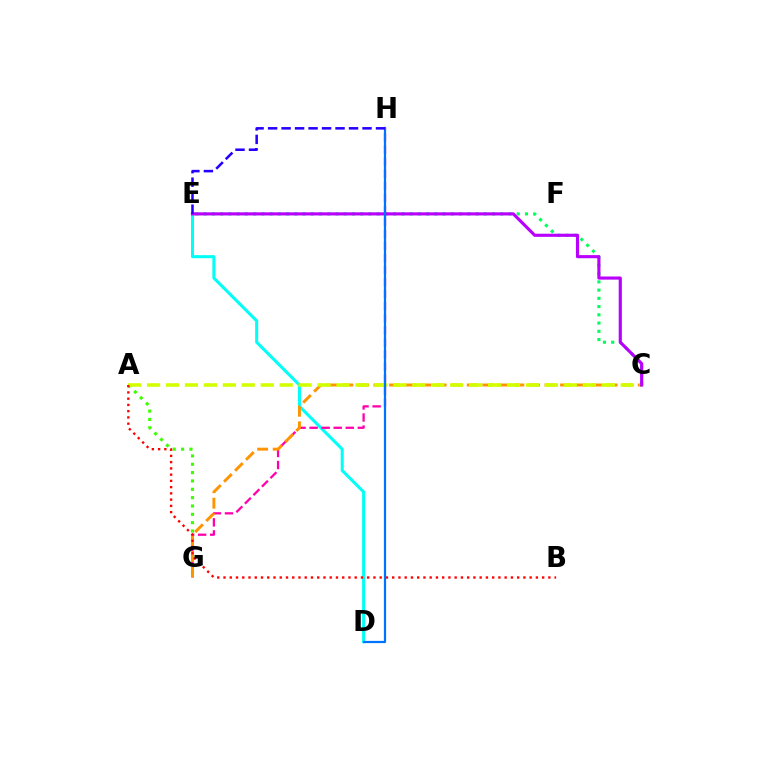{('A', 'G'): [{'color': '#3dff00', 'line_style': 'dotted', 'thickness': 2.27}], ('D', 'E'): [{'color': '#00fff6', 'line_style': 'solid', 'thickness': 2.19}], ('C', 'E'): [{'color': '#00ff5c', 'line_style': 'dotted', 'thickness': 2.24}, {'color': '#b900ff', 'line_style': 'solid', 'thickness': 2.25}], ('G', 'H'): [{'color': '#ff00ac', 'line_style': 'dashed', 'thickness': 1.64}], ('C', 'G'): [{'color': '#ff9400', 'line_style': 'dashed', 'thickness': 2.11}], ('A', 'C'): [{'color': '#d1ff00', 'line_style': 'dashed', 'thickness': 2.57}], ('A', 'B'): [{'color': '#ff0000', 'line_style': 'dotted', 'thickness': 1.7}], ('D', 'H'): [{'color': '#0074ff', 'line_style': 'solid', 'thickness': 1.6}], ('E', 'H'): [{'color': '#2500ff', 'line_style': 'dashed', 'thickness': 1.83}]}